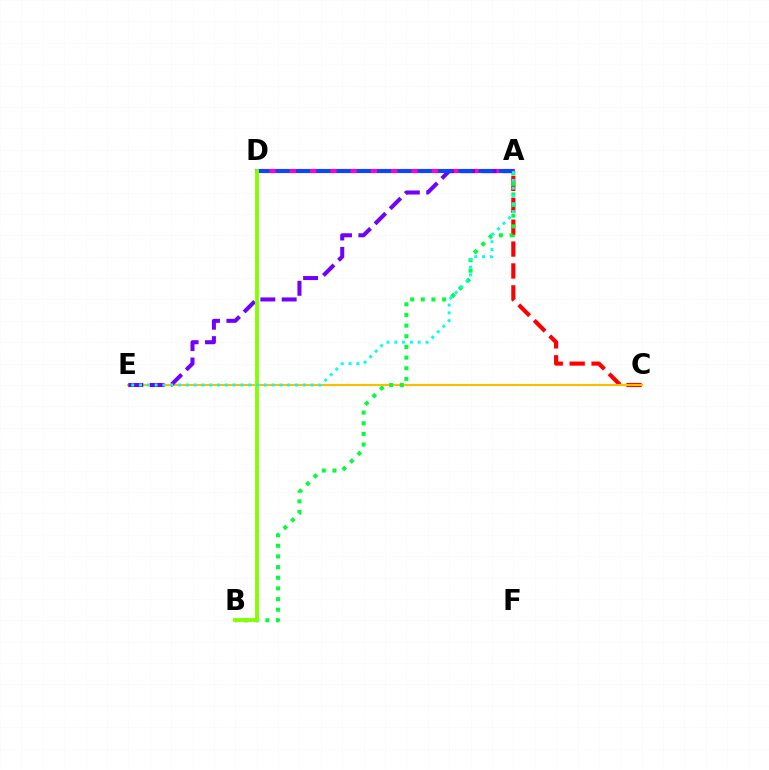{('A', 'C'): [{'color': '#ff0000', 'line_style': 'dashed', 'thickness': 2.98}], ('C', 'E'): [{'color': '#ffbd00', 'line_style': 'solid', 'thickness': 1.53}], ('A', 'B'): [{'color': '#00ff39', 'line_style': 'dotted', 'thickness': 2.9}], ('A', 'D'): [{'color': '#ff00cf', 'line_style': 'solid', 'thickness': 2.99}, {'color': '#004bff', 'line_style': 'dashed', 'thickness': 2.76}], ('A', 'E'): [{'color': '#7200ff', 'line_style': 'dashed', 'thickness': 2.91}, {'color': '#00fff6', 'line_style': 'dotted', 'thickness': 2.12}], ('B', 'D'): [{'color': '#84ff00', 'line_style': 'solid', 'thickness': 2.77}]}